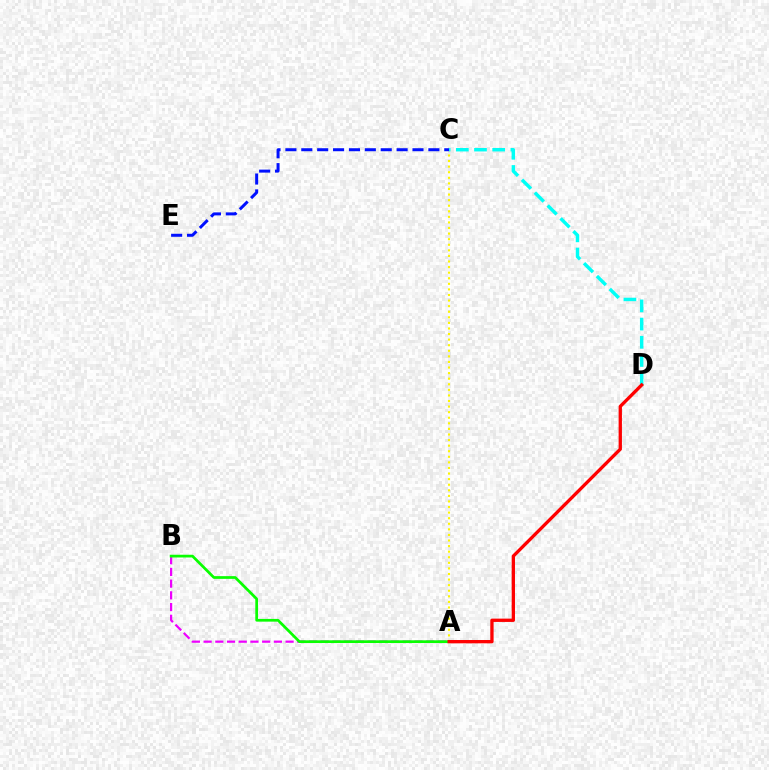{('A', 'C'): [{'color': '#fcf500', 'line_style': 'dotted', 'thickness': 1.52}], ('C', 'E'): [{'color': '#0010ff', 'line_style': 'dashed', 'thickness': 2.16}], ('A', 'B'): [{'color': '#ee00ff', 'line_style': 'dashed', 'thickness': 1.59}, {'color': '#08ff00', 'line_style': 'solid', 'thickness': 1.97}], ('C', 'D'): [{'color': '#00fff6', 'line_style': 'dashed', 'thickness': 2.47}], ('A', 'D'): [{'color': '#ff0000', 'line_style': 'solid', 'thickness': 2.38}]}